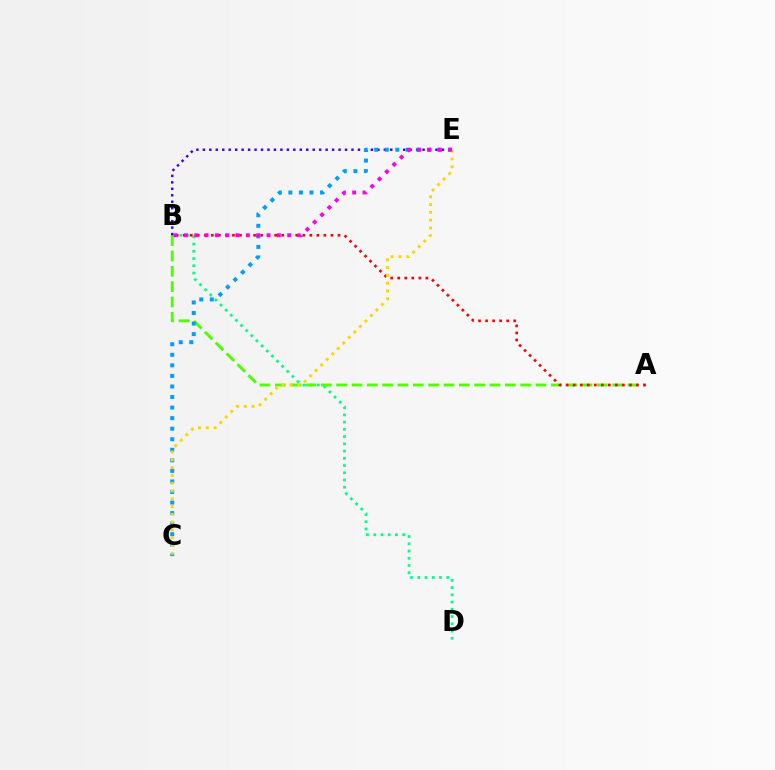{('B', 'D'): [{'color': '#00ff86', 'line_style': 'dotted', 'thickness': 1.97}], ('A', 'B'): [{'color': '#4fff00', 'line_style': 'dashed', 'thickness': 2.08}, {'color': '#ff0000', 'line_style': 'dotted', 'thickness': 1.91}], ('B', 'E'): [{'color': '#3700ff', 'line_style': 'dotted', 'thickness': 1.76}, {'color': '#ff00ed', 'line_style': 'dotted', 'thickness': 2.81}], ('C', 'E'): [{'color': '#009eff', 'line_style': 'dotted', 'thickness': 2.87}, {'color': '#ffd500', 'line_style': 'dotted', 'thickness': 2.12}]}